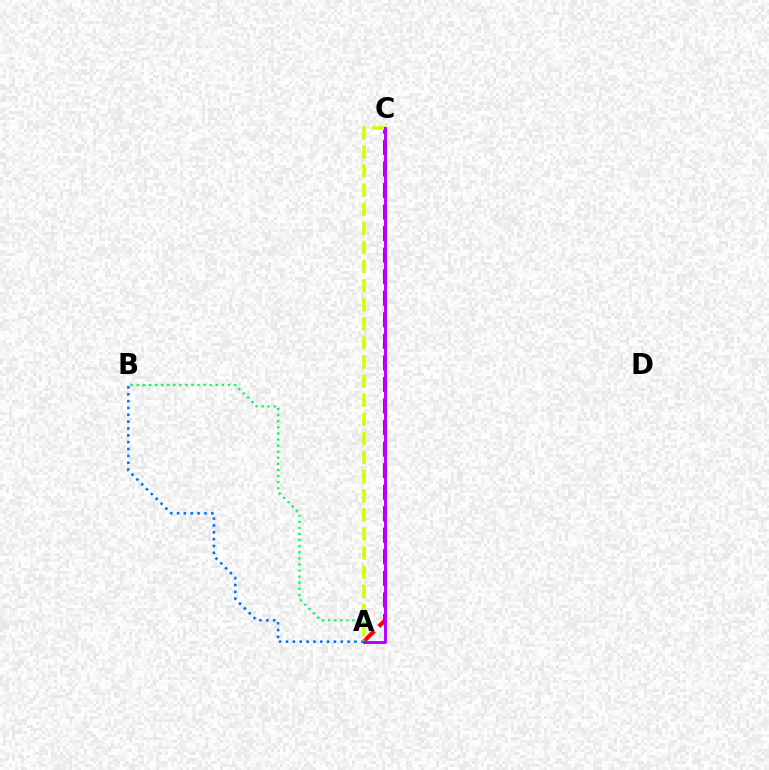{('A', 'C'): [{'color': '#ff0000', 'line_style': 'dashed', 'thickness': 2.93}, {'color': '#d1ff00', 'line_style': 'dashed', 'thickness': 2.6}, {'color': '#b900ff', 'line_style': 'solid', 'thickness': 2.11}], ('A', 'B'): [{'color': '#0074ff', 'line_style': 'dotted', 'thickness': 1.86}, {'color': '#00ff5c', 'line_style': 'dotted', 'thickness': 1.65}]}